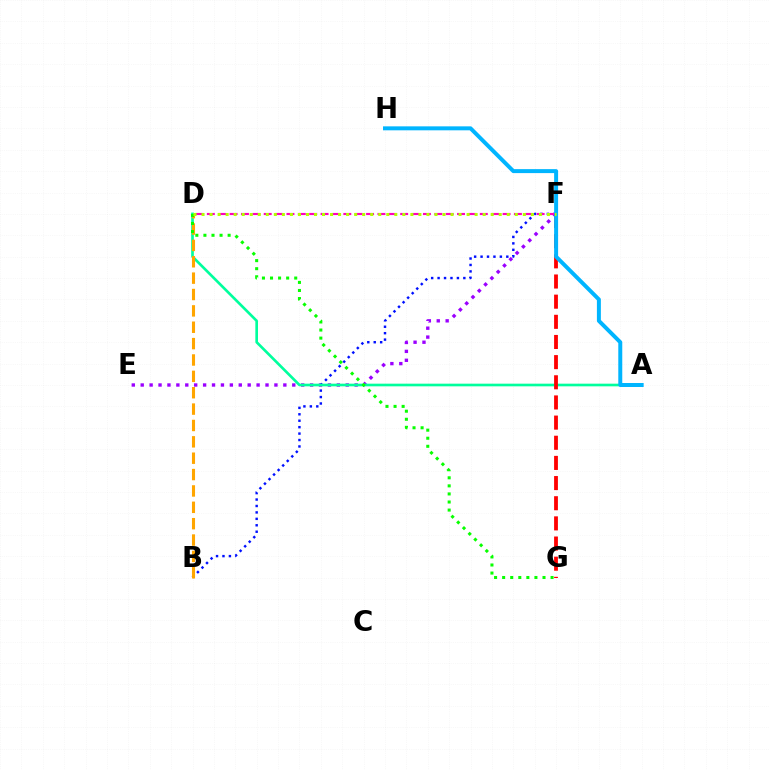{('E', 'F'): [{'color': '#9b00ff', 'line_style': 'dotted', 'thickness': 2.42}], ('B', 'F'): [{'color': '#0010ff', 'line_style': 'dotted', 'thickness': 1.75}], ('D', 'F'): [{'color': '#ff00bd', 'line_style': 'dashed', 'thickness': 1.54}, {'color': '#b3ff00', 'line_style': 'dotted', 'thickness': 2.18}], ('A', 'D'): [{'color': '#00ff9d', 'line_style': 'solid', 'thickness': 1.91}], ('F', 'G'): [{'color': '#ff0000', 'line_style': 'dashed', 'thickness': 2.74}], ('B', 'D'): [{'color': '#ffa500', 'line_style': 'dashed', 'thickness': 2.22}], ('A', 'H'): [{'color': '#00b5ff', 'line_style': 'solid', 'thickness': 2.86}], ('D', 'G'): [{'color': '#08ff00', 'line_style': 'dotted', 'thickness': 2.19}]}